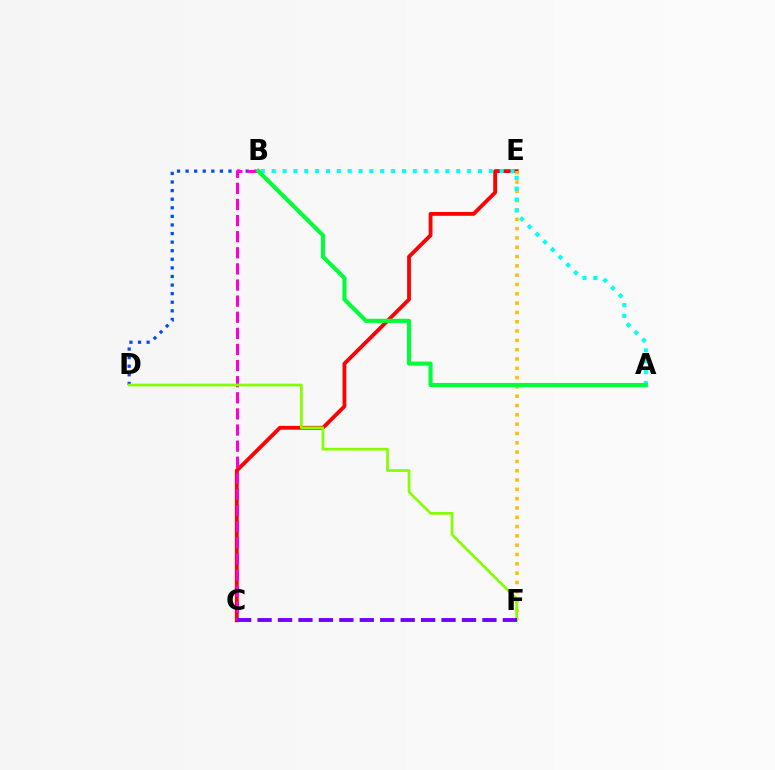{('C', 'E'): [{'color': '#ff0000', 'line_style': 'solid', 'thickness': 2.75}], ('B', 'D'): [{'color': '#004bff', 'line_style': 'dotted', 'thickness': 2.33}], ('E', 'F'): [{'color': '#ffbd00', 'line_style': 'dotted', 'thickness': 2.53}], ('B', 'C'): [{'color': '#ff00cf', 'line_style': 'dashed', 'thickness': 2.19}], ('D', 'F'): [{'color': '#84ff00', 'line_style': 'solid', 'thickness': 1.94}], ('A', 'B'): [{'color': '#00fff6', 'line_style': 'dotted', 'thickness': 2.95}, {'color': '#00ff39', 'line_style': 'solid', 'thickness': 2.96}], ('C', 'F'): [{'color': '#7200ff', 'line_style': 'dashed', 'thickness': 2.78}]}